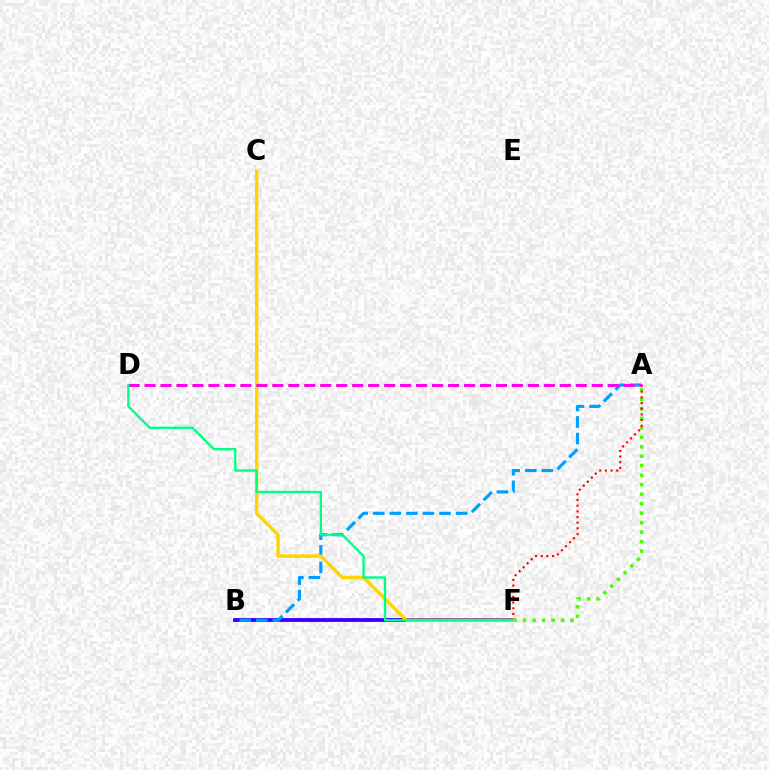{('B', 'F'): [{'color': '#3700ff', 'line_style': 'solid', 'thickness': 2.76}], ('A', 'B'): [{'color': '#009eff', 'line_style': 'dashed', 'thickness': 2.25}], ('A', 'F'): [{'color': '#4fff00', 'line_style': 'dotted', 'thickness': 2.58}, {'color': '#ff0000', 'line_style': 'dotted', 'thickness': 1.54}], ('C', 'F'): [{'color': '#ffd500', 'line_style': 'solid', 'thickness': 2.47}], ('A', 'D'): [{'color': '#ff00ed', 'line_style': 'dashed', 'thickness': 2.17}], ('D', 'F'): [{'color': '#00ff86', 'line_style': 'solid', 'thickness': 1.69}]}